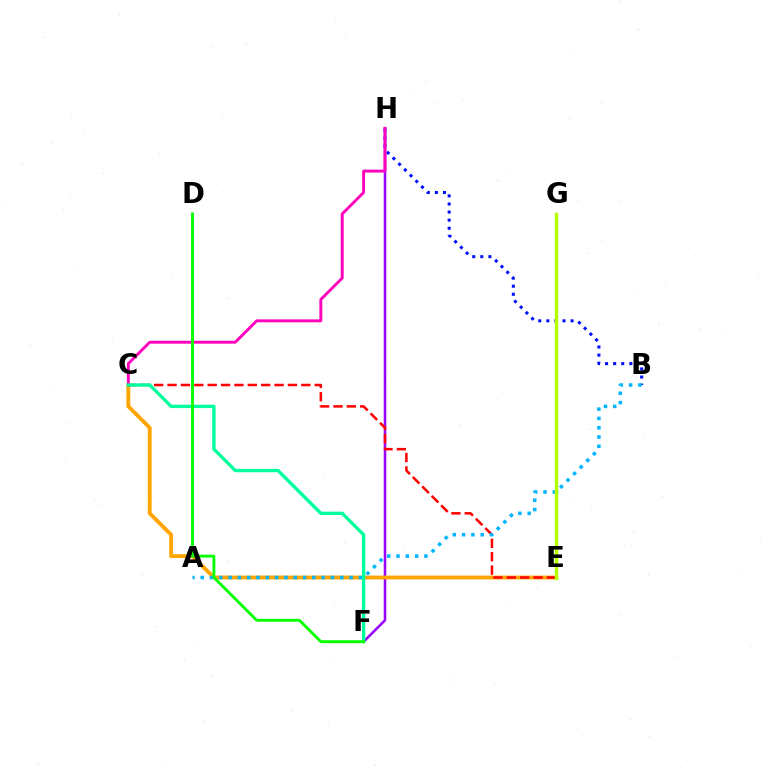{('F', 'H'): [{'color': '#9b00ff', 'line_style': 'solid', 'thickness': 1.83}], ('B', 'H'): [{'color': '#0010ff', 'line_style': 'dotted', 'thickness': 2.2}], ('C', 'E'): [{'color': '#ffa500', 'line_style': 'solid', 'thickness': 2.76}, {'color': '#ff0000', 'line_style': 'dashed', 'thickness': 1.82}], ('A', 'B'): [{'color': '#00b5ff', 'line_style': 'dotted', 'thickness': 2.53}], ('C', 'H'): [{'color': '#ff00bd', 'line_style': 'solid', 'thickness': 2.09}], ('C', 'F'): [{'color': '#00ff9d', 'line_style': 'solid', 'thickness': 2.42}], ('D', 'F'): [{'color': '#08ff00', 'line_style': 'solid', 'thickness': 2.07}], ('E', 'G'): [{'color': '#b3ff00', 'line_style': 'solid', 'thickness': 2.48}]}